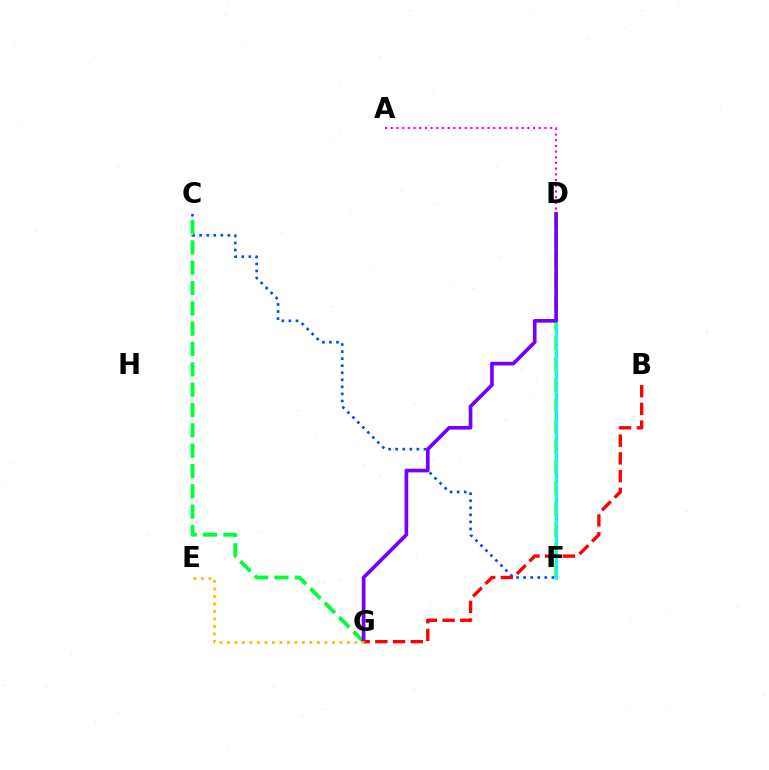{('D', 'F'): [{'color': '#84ff00', 'line_style': 'dashed', 'thickness': 2.81}, {'color': '#00fff6', 'line_style': 'solid', 'thickness': 2.12}], ('C', 'F'): [{'color': '#004bff', 'line_style': 'dotted', 'thickness': 1.92}], ('A', 'D'): [{'color': '#ff00cf', 'line_style': 'dotted', 'thickness': 1.55}], ('C', 'G'): [{'color': '#00ff39', 'line_style': 'dashed', 'thickness': 2.76}], ('D', 'G'): [{'color': '#7200ff', 'line_style': 'solid', 'thickness': 2.63}], ('B', 'G'): [{'color': '#ff0000', 'line_style': 'dashed', 'thickness': 2.41}], ('E', 'G'): [{'color': '#ffbd00', 'line_style': 'dotted', 'thickness': 2.04}]}